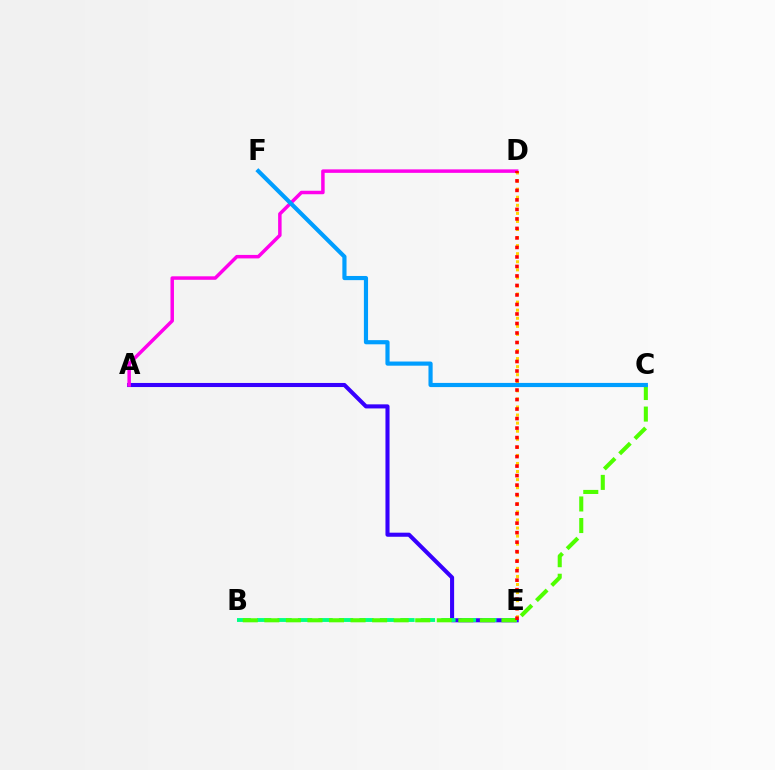{('A', 'E'): [{'color': '#3700ff', 'line_style': 'solid', 'thickness': 2.94}], ('A', 'D'): [{'color': '#ff00ed', 'line_style': 'solid', 'thickness': 2.51}], ('B', 'E'): [{'color': '#00ff86', 'line_style': 'dashed', 'thickness': 2.78}], ('D', 'E'): [{'color': '#ffd500', 'line_style': 'dotted', 'thickness': 2.19}, {'color': '#ff0000', 'line_style': 'dotted', 'thickness': 2.58}], ('B', 'C'): [{'color': '#4fff00', 'line_style': 'dashed', 'thickness': 2.93}], ('C', 'F'): [{'color': '#009eff', 'line_style': 'solid', 'thickness': 3.0}]}